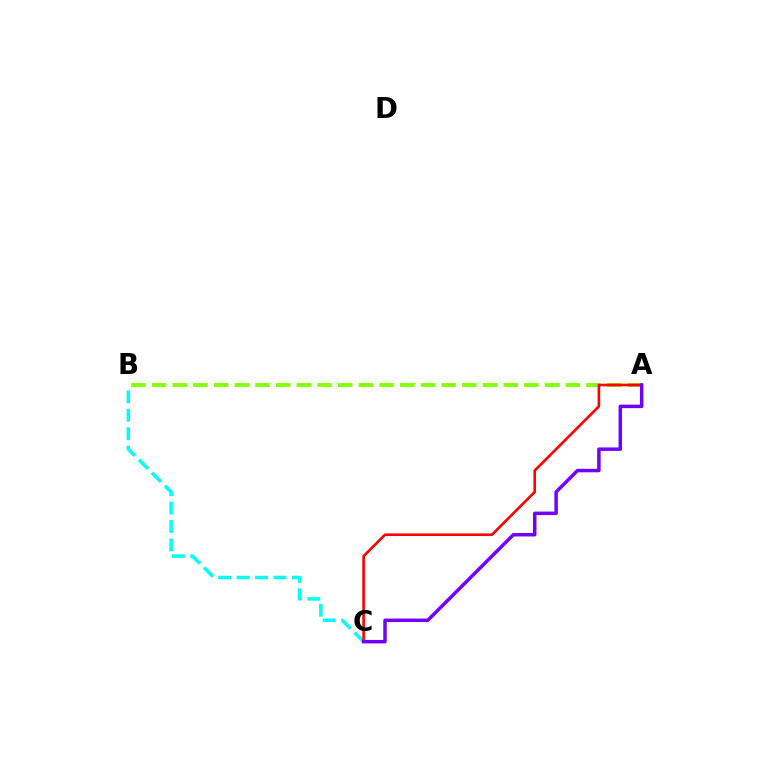{('B', 'C'): [{'color': '#00fff6', 'line_style': 'dashed', 'thickness': 2.5}], ('A', 'B'): [{'color': '#84ff00', 'line_style': 'dashed', 'thickness': 2.81}], ('A', 'C'): [{'color': '#ff0000', 'line_style': 'solid', 'thickness': 1.89}, {'color': '#7200ff', 'line_style': 'solid', 'thickness': 2.5}]}